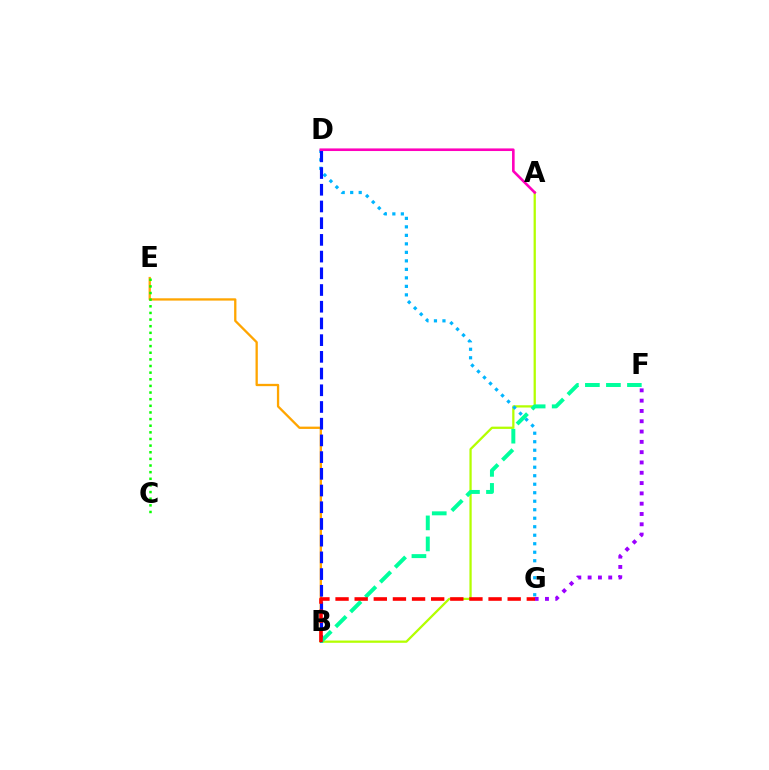{('B', 'E'): [{'color': '#ffa500', 'line_style': 'solid', 'thickness': 1.66}], ('A', 'B'): [{'color': '#b3ff00', 'line_style': 'solid', 'thickness': 1.63}], ('C', 'E'): [{'color': '#08ff00', 'line_style': 'dotted', 'thickness': 1.8}], ('F', 'G'): [{'color': '#9b00ff', 'line_style': 'dotted', 'thickness': 2.8}], ('D', 'G'): [{'color': '#00b5ff', 'line_style': 'dotted', 'thickness': 2.31}], ('B', 'D'): [{'color': '#0010ff', 'line_style': 'dashed', 'thickness': 2.27}], ('B', 'F'): [{'color': '#00ff9d', 'line_style': 'dashed', 'thickness': 2.86}], ('B', 'G'): [{'color': '#ff0000', 'line_style': 'dashed', 'thickness': 2.6}], ('A', 'D'): [{'color': '#ff00bd', 'line_style': 'solid', 'thickness': 1.88}]}